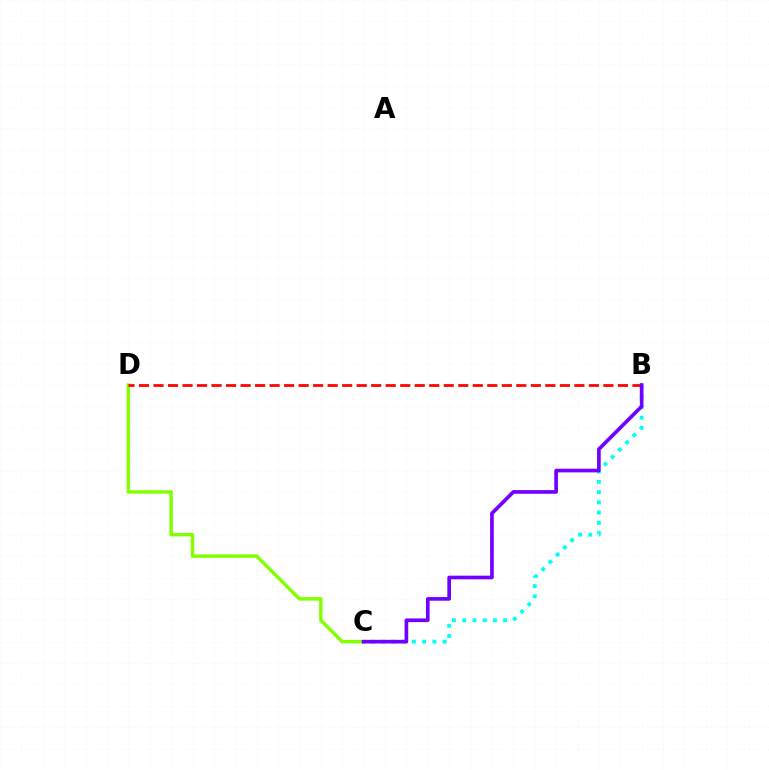{('B', 'C'): [{'color': '#00fff6', 'line_style': 'dotted', 'thickness': 2.78}, {'color': '#7200ff', 'line_style': 'solid', 'thickness': 2.64}], ('C', 'D'): [{'color': '#84ff00', 'line_style': 'solid', 'thickness': 2.49}], ('B', 'D'): [{'color': '#ff0000', 'line_style': 'dashed', 'thickness': 1.97}]}